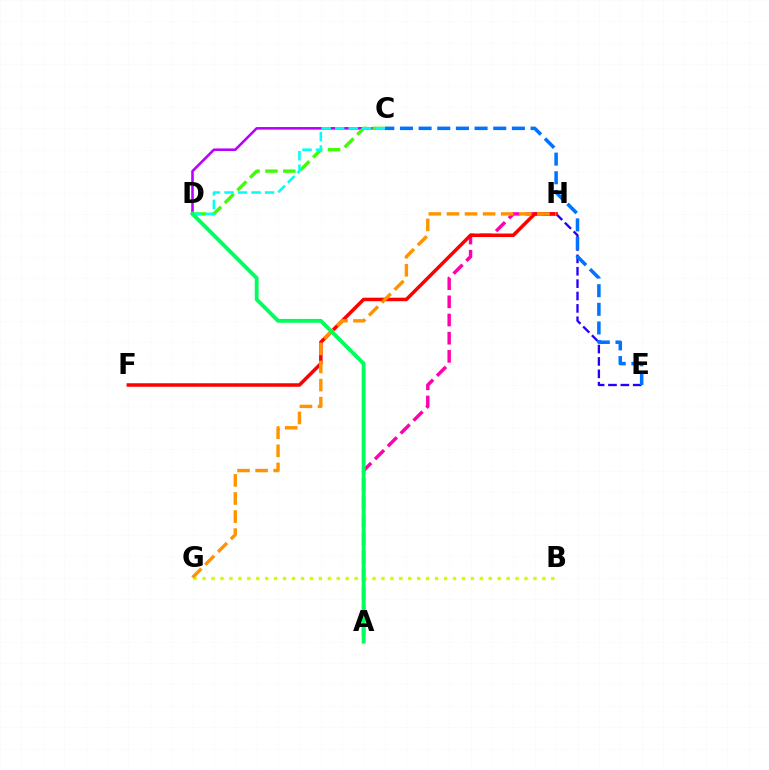{('E', 'H'): [{'color': '#2500ff', 'line_style': 'dashed', 'thickness': 1.68}], ('C', 'D'): [{'color': '#b900ff', 'line_style': 'solid', 'thickness': 1.86}, {'color': '#3dff00', 'line_style': 'dashed', 'thickness': 2.43}, {'color': '#00fff6', 'line_style': 'dashed', 'thickness': 1.84}], ('A', 'H'): [{'color': '#ff00ac', 'line_style': 'dashed', 'thickness': 2.47}], ('F', 'H'): [{'color': '#ff0000', 'line_style': 'solid', 'thickness': 2.53}], ('C', 'E'): [{'color': '#0074ff', 'line_style': 'dashed', 'thickness': 2.53}], ('B', 'G'): [{'color': '#d1ff00', 'line_style': 'dotted', 'thickness': 2.43}], ('G', 'H'): [{'color': '#ff9400', 'line_style': 'dashed', 'thickness': 2.46}], ('A', 'D'): [{'color': '#00ff5c', 'line_style': 'solid', 'thickness': 2.78}]}